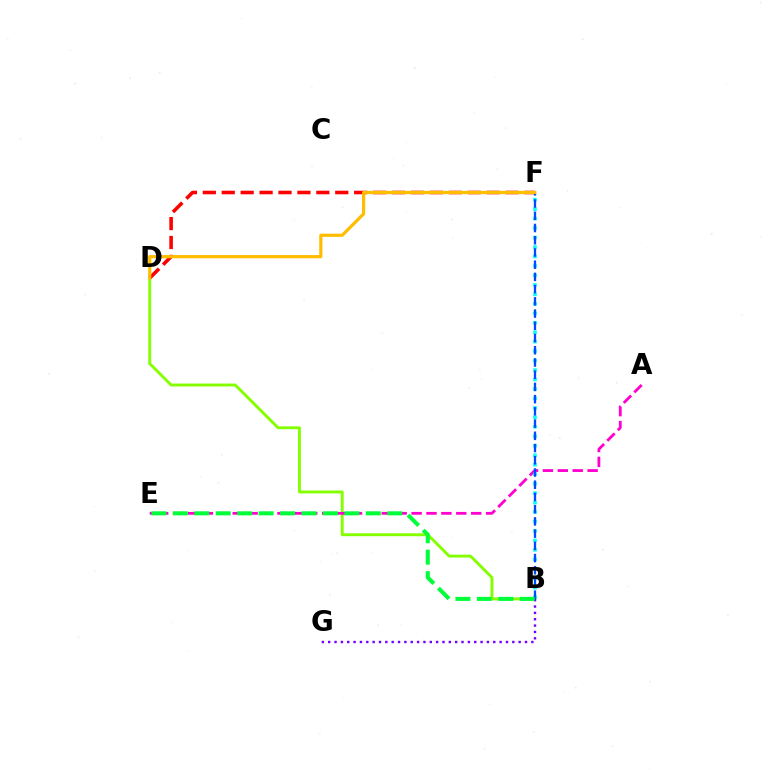{('B', 'D'): [{'color': '#84ff00', 'line_style': 'solid', 'thickness': 2.09}], ('D', 'F'): [{'color': '#ff0000', 'line_style': 'dashed', 'thickness': 2.57}, {'color': '#ffbd00', 'line_style': 'solid', 'thickness': 2.3}], ('B', 'G'): [{'color': '#7200ff', 'line_style': 'dotted', 'thickness': 1.72}], ('A', 'E'): [{'color': '#ff00cf', 'line_style': 'dashed', 'thickness': 2.02}], ('B', 'F'): [{'color': '#00fff6', 'line_style': 'dotted', 'thickness': 2.57}, {'color': '#004bff', 'line_style': 'dashed', 'thickness': 1.66}], ('B', 'E'): [{'color': '#00ff39', 'line_style': 'dashed', 'thickness': 2.91}]}